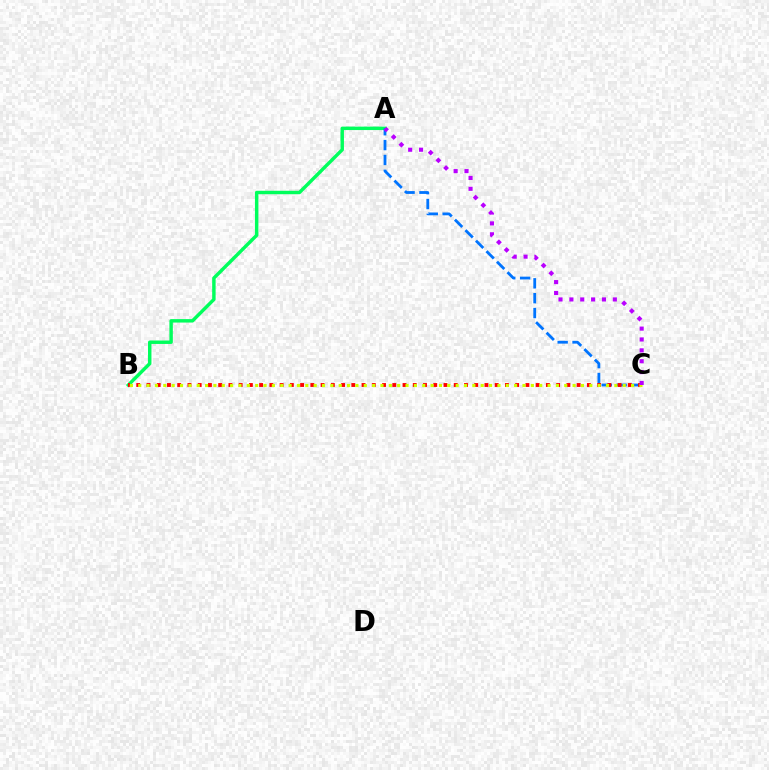{('A', 'B'): [{'color': '#00ff5c', 'line_style': 'solid', 'thickness': 2.48}], ('A', 'C'): [{'color': '#0074ff', 'line_style': 'dashed', 'thickness': 2.02}, {'color': '#b900ff', 'line_style': 'dotted', 'thickness': 2.95}], ('B', 'C'): [{'color': '#ff0000', 'line_style': 'dotted', 'thickness': 2.78}, {'color': '#d1ff00', 'line_style': 'dotted', 'thickness': 2.27}]}